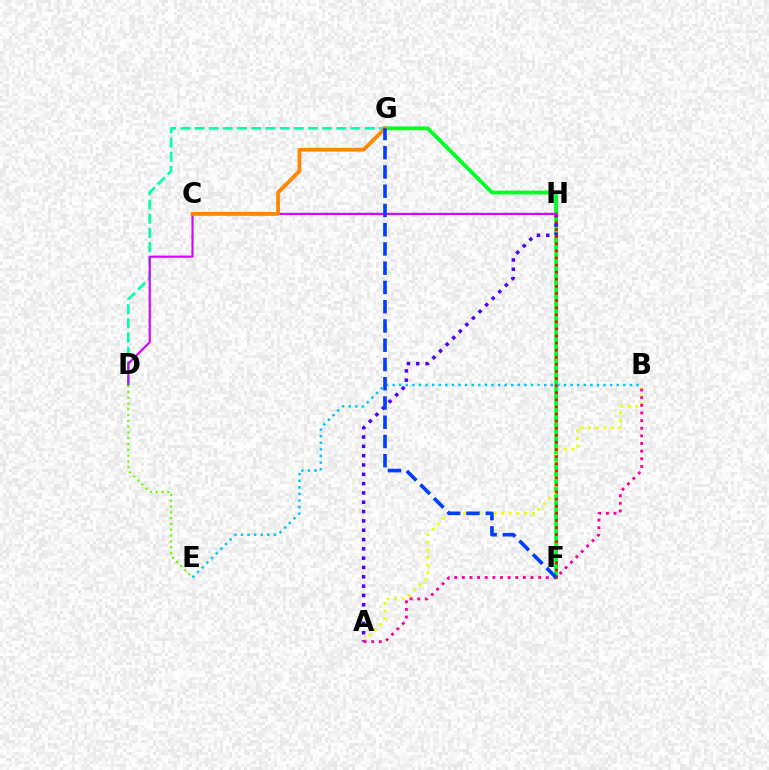{('F', 'G'): [{'color': '#00ff27', 'line_style': 'solid', 'thickness': 2.76}, {'color': '#003fff', 'line_style': 'dashed', 'thickness': 2.62}], ('D', 'G'): [{'color': '#00ffaf', 'line_style': 'dashed', 'thickness': 1.93}], ('A', 'B'): [{'color': '#eeff00', 'line_style': 'dotted', 'thickness': 2.07}, {'color': '#ff00a0', 'line_style': 'dotted', 'thickness': 2.07}], ('A', 'H'): [{'color': '#4f00ff', 'line_style': 'dotted', 'thickness': 2.53}], ('F', 'H'): [{'color': '#ff0000', 'line_style': 'dotted', 'thickness': 1.93}], ('D', 'H'): [{'color': '#d600ff', 'line_style': 'solid', 'thickness': 1.53}], ('B', 'E'): [{'color': '#00c7ff', 'line_style': 'dotted', 'thickness': 1.79}], ('C', 'G'): [{'color': '#ff8800', 'line_style': 'solid', 'thickness': 2.73}], ('D', 'E'): [{'color': '#66ff00', 'line_style': 'dotted', 'thickness': 1.57}]}